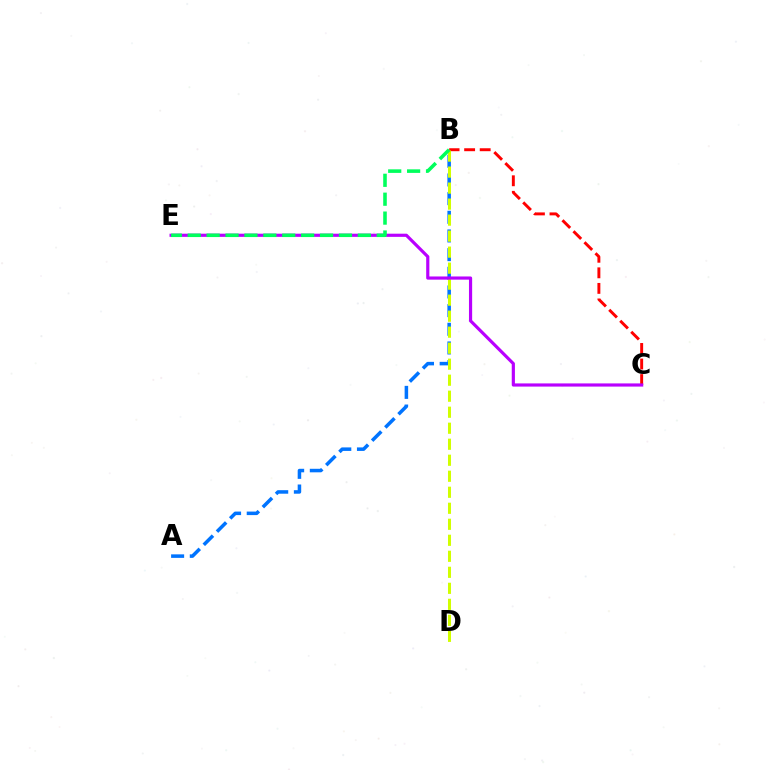{('B', 'C'): [{'color': '#ff0000', 'line_style': 'dashed', 'thickness': 2.11}], ('A', 'B'): [{'color': '#0074ff', 'line_style': 'dashed', 'thickness': 2.54}], ('B', 'D'): [{'color': '#d1ff00', 'line_style': 'dashed', 'thickness': 2.17}], ('C', 'E'): [{'color': '#b900ff', 'line_style': 'solid', 'thickness': 2.29}], ('B', 'E'): [{'color': '#00ff5c', 'line_style': 'dashed', 'thickness': 2.57}]}